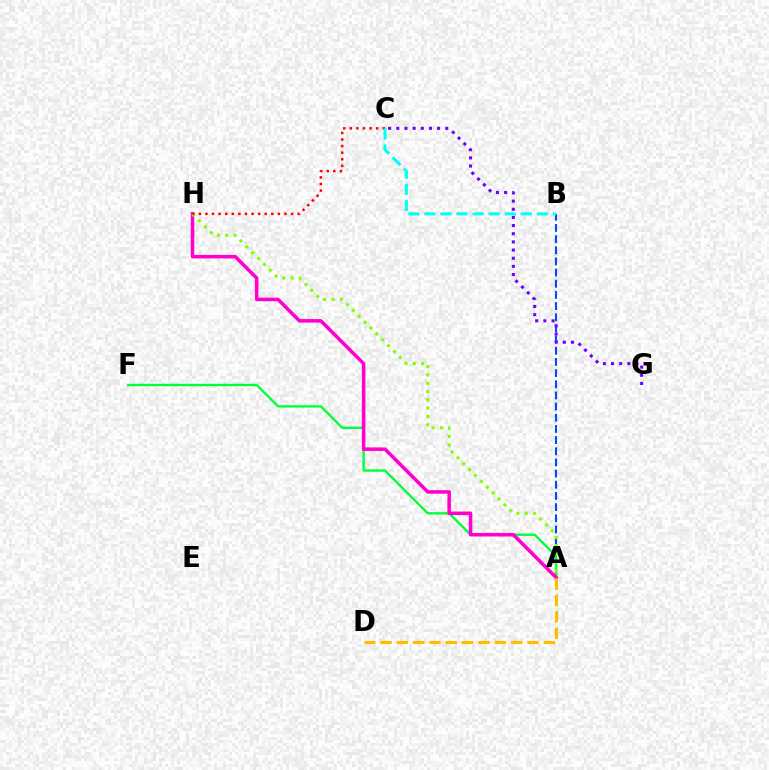{('A', 'B'): [{'color': '#004bff', 'line_style': 'dashed', 'thickness': 1.52}], ('A', 'F'): [{'color': '#00ff39', 'line_style': 'solid', 'thickness': 1.69}], ('C', 'G'): [{'color': '#7200ff', 'line_style': 'dotted', 'thickness': 2.22}], ('A', 'H'): [{'color': '#ff00cf', 'line_style': 'solid', 'thickness': 2.54}, {'color': '#84ff00', 'line_style': 'dotted', 'thickness': 2.26}], ('C', 'H'): [{'color': '#ff0000', 'line_style': 'dotted', 'thickness': 1.79}], ('A', 'D'): [{'color': '#ffbd00', 'line_style': 'dashed', 'thickness': 2.22}], ('B', 'C'): [{'color': '#00fff6', 'line_style': 'dashed', 'thickness': 2.18}]}